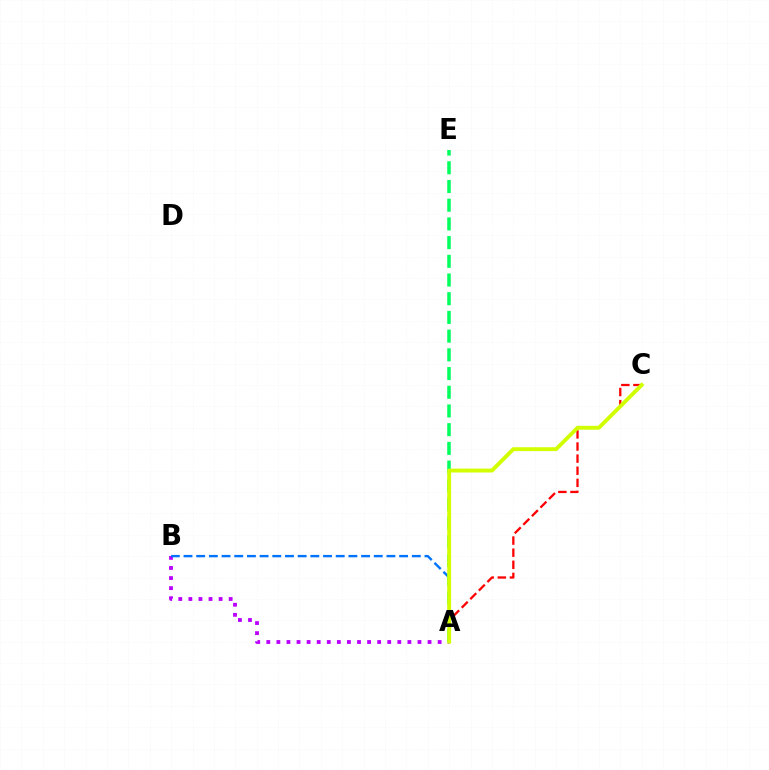{('A', 'B'): [{'color': '#b900ff', 'line_style': 'dotted', 'thickness': 2.74}, {'color': '#0074ff', 'line_style': 'dashed', 'thickness': 1.72}], ('A', 'C'): [{'color': '#ff0000', 'line_style': 'dashed', 'thickness': 1.64}, {'color': '#d1ff00', 'line_style': 'solid', 'thickness': 2.8}], ('A', 'E'): [{'color': '#00ff5c', 'line_style': 'dashed', 'thickness': 2.54}]}